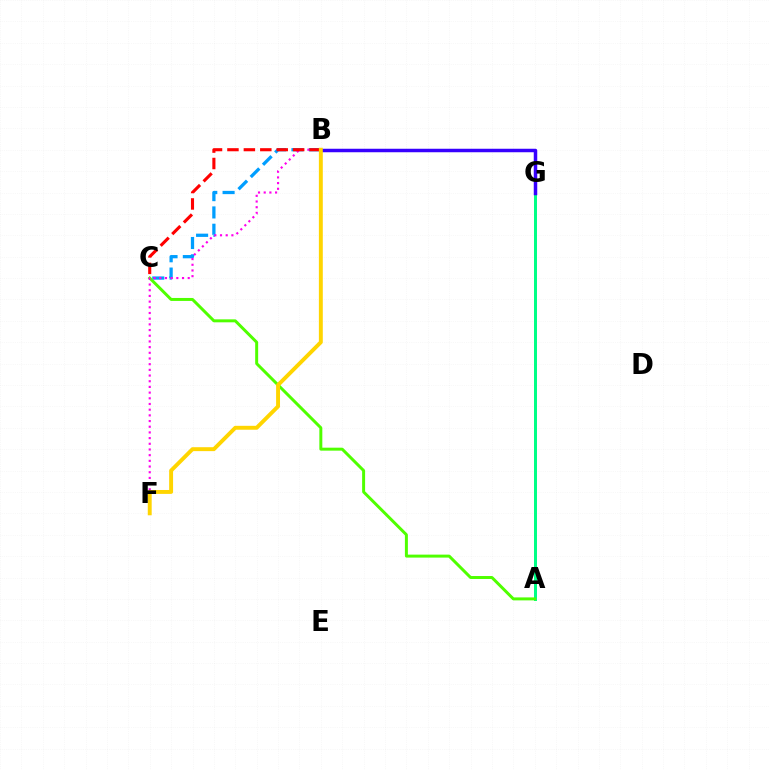{('B', 'C'): [{'color': '#009eff', 'line_style': 'dashed', 'thickness': 2.35}, {'color': '#ff0000', 'line_style': 'dashed', 'thickness': 2.23}], ('A', 'G'): [{'color': '#00ff86', 'line_style': 'solid', 'thickness': 2.15}], ('A', 'C'): [{'color': '#4fff00', 'line_style': 'solid', 'thickness': 2.14}], ('B', 'F'): [{'color': '#ff00ed', 'line_style': 'dotted', 'thickness': 1.55}, {'color': '#ffd500', 'line_style': 'solid', 'thickness': 2.82}], ('B', 'G'): [{'color': '#3700ff', 'line_style': 'solid', 'thickness': 2.52}]}